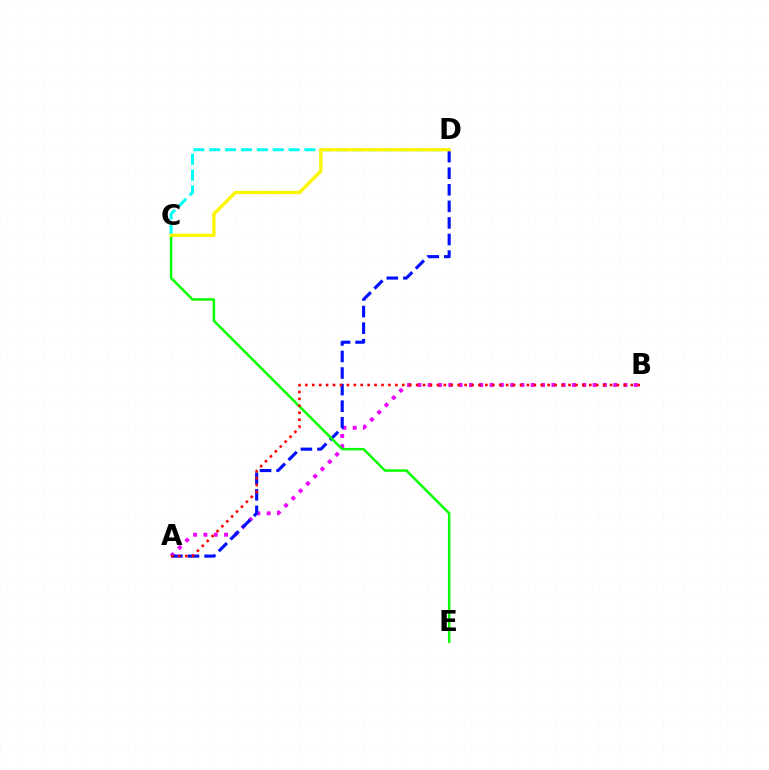{('A', 'B'): [{'color': '#ee00ff', 'line_style': 'dotted', 'thickness': 2.8}, {'color': '#ff0000', 'line_style': 'dotted', 'thickness': 1.88}], ('C', 'D'): [{'color': '#00fff6', 'line_style': 'dashed', 'thickness': 2.16}, {'color': '#fcf500', 'line_style': 'solid', 'thickness': 2.39}], ('A', 'D'): [{'color': '#0010ff', 'line_style': 'dashed', 'thickness': 2.25}], ('C', 'E'): [{'color': '#08ff00', 'line_style': 'solid', 'thickness': 1.79}]}